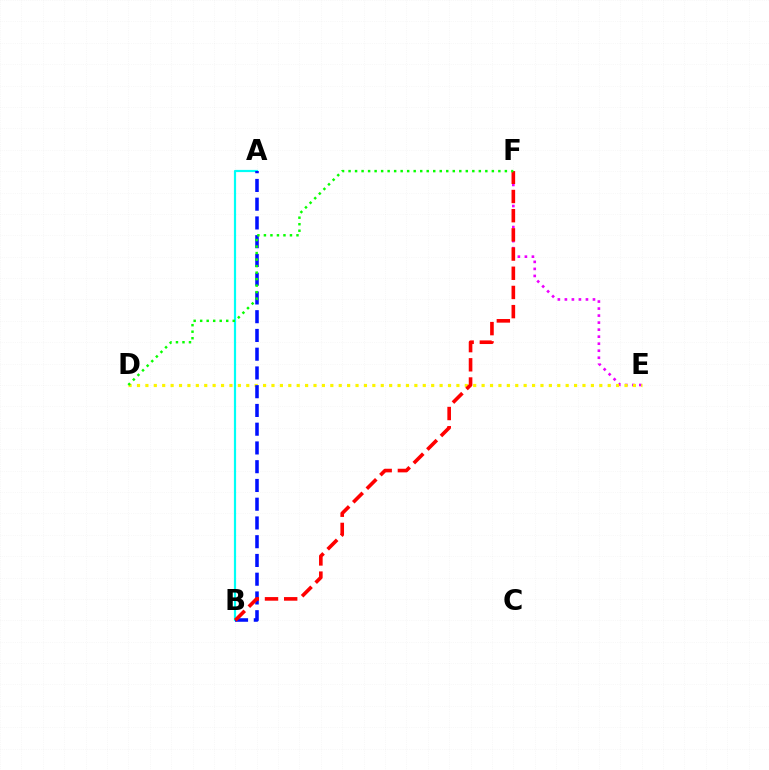{('E', 'F'): [{'color': '#ee00ff', 'line_style': 'dotted', 'thickness': 1.91}], ('A', 'B'): [{'color': '#00fff6', 'line_style': 'solid', 'thickness': 1.59}, {'color': '#0010ff', 'line_style': 'dashed', 'thickness': 2.55}], ('D', 'E'): [{'color': '#fcf500', 'line_style': 'dotted', 'thickness': 2.28}], ('B', 'F'): [{'color': '#ff0000', 'line_style': 'dashed', 'thickness': 2.61}], ('D', 'F'): [{'color': '#08ff00', 'line_style': 'dotted', 'thickness': 1.77}]}